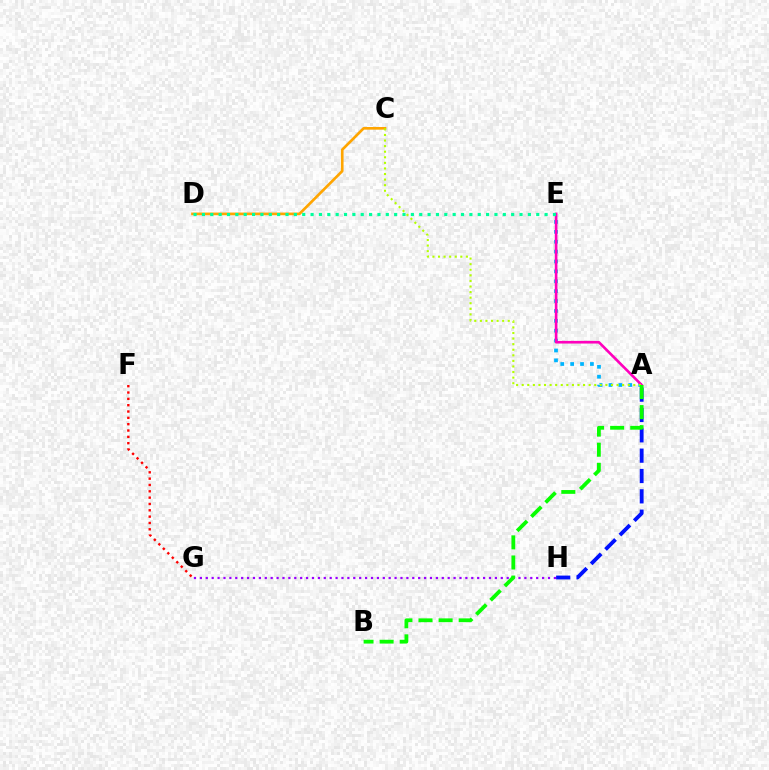{('A', 'H'): [{'color': '#0010ff', 'line_style': 'dashed', 'thickness': 2.76}], ('C', 'D'): [{'color': '#ffa500', 'line_style': 'solid', 'thickness': 1.92}], ('A', 'E'): [{'color': '#00b5ff', 'line_style': 'dotted', 'thickness': 2.69}, {'color': '#ff00bd', 'line_style': 'solid', 'thickness': 1.9}], ('A', 'C'): [{'color': '#b3ff00', 'line_style': 'dotted', 'thickness': 1.52}], ('D', 'E'): [{'color': '#00ff9d', 'line_style': 'dotted', 'thickness': 2.27}], ('F', 'G'): [{'color': '#ff0000', 'line_style': 'dotted', 'thickness': 1.72}], ('G', 'H'): [{'color': '#9b00ff', 'line_style': 'dotted', 'thickness': 1.6}], ('A', 'B'): [{'color': '#08ff00', 'line_style': 'dashed', 'thickness': 2.73}]}